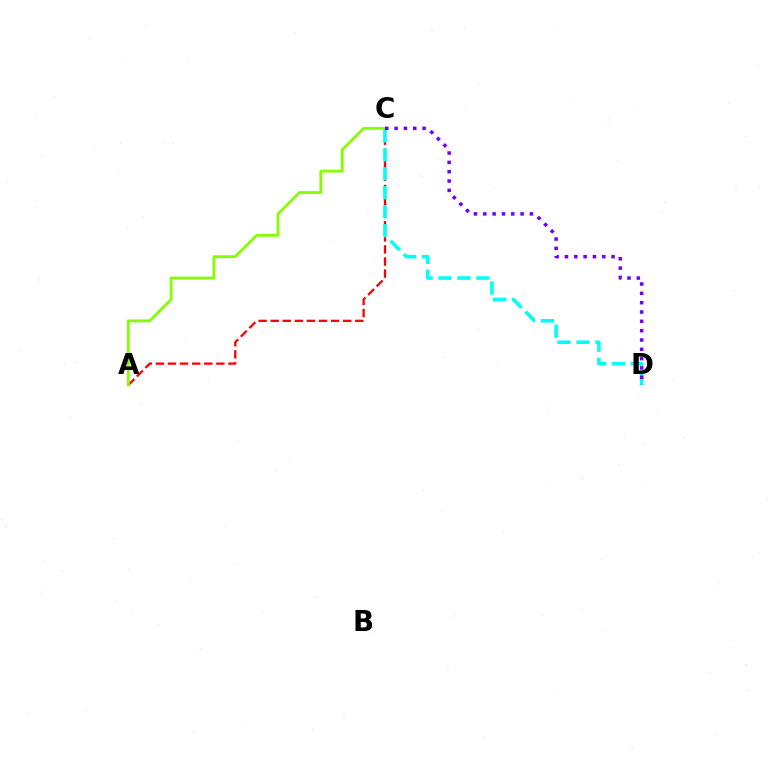{('A', 'C'): [{'color': '#ff0000', 'line_style': 'dashed', 'thickness': 1.64}, {'color': '#84ff00', 'line_style': 'solid', 'thickness': 2.03}], ('C', 'D'): [{'color': '#00fff6', 'line_style': 'dashed', 'thickness': 2.58}, {'color': '#7200ff', 'line_style': 'dotted', 'thickness': 2.53}]}